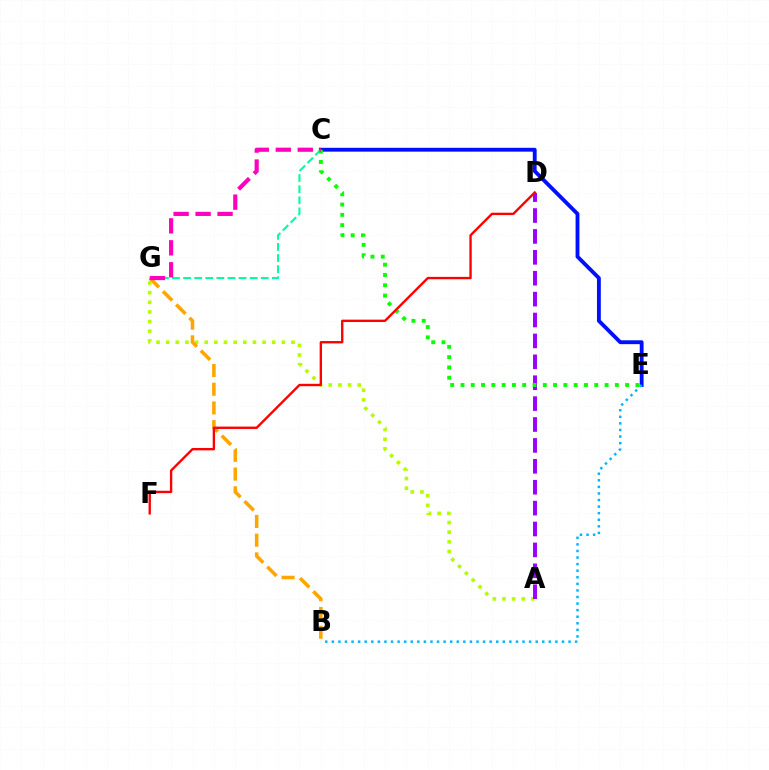{('C', 'E'): [{'color': '#0010ff', 'line_style': 'solid', 'thickness': 2.77}, {'color': '#08ff00', 'line_style': 'dotted', 'thickness': 2.8}], ('A', 'G'): [{'color': '#b3ff00', 'line_style': 'dotted', 'thickness': 2.62}], ('B', 'E'): [{'color': '#00b5ff', 'line_style': 'dotted', 'thickness': 1.79}], ('B', 'G'): [{'color': '#ffa500', 'line_style': 'dashed', 'thickness': 2.55}], ('C', 'G'): [{'color': '#00ff9d', 'line_style': 'dashed', 'thickness': 1.51}, {'color': '#ff00bd', 'line_style': 'dashed', 'thickness': 2.98}], ('A', 'D'): [{'color': '#9b00ff', 'line_style': 'dashed', 'thickness': 2.84}], ('D', 'F'): [{'color': '#ff0000', 'line_style': 'solid', 'thickness': 1.71}]}